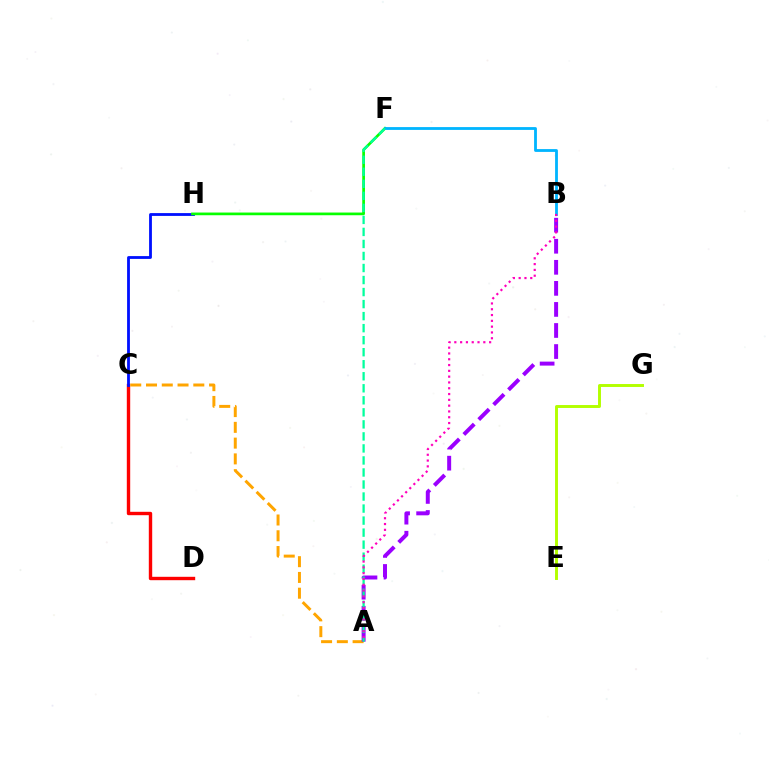{('C', 'D'): [{'color': '#ff0000', 'line_style': 'solid', 'thickness': 2.44}], ('A', 'C'): [{'color': '#ffa500', 'line_style': 'dashed', 'thickness': 2.14}], ('C', 'H'): [{'color': '#0010ff', 'line_style': 'solid', 'thickness': 2.03}], ('F', 'H'): [{'color': '#08ff00', 'line_style': 'solid', 'thickness': 1.94}], ('B', 'F'): [{'color': '#00b5ff', 'line_style': 'solid', 'thickness': 2.03}], ('A', 'B'): [{'color': '#9b00ff', 'line_style': 'dashed', 'thickness': 2.86}, {'color': '#ff00bd', 'line_style': 'dotted', 'thickness': 1.58}], ('A', 'F'): [{'color': '#00ff9d', 'line_style': 'dashed', 'thickness': 1.63}], ('E', 'G'): [{'color': '#b3ff00', 'line_style': 'solid', 'thickness': 2.11}]}